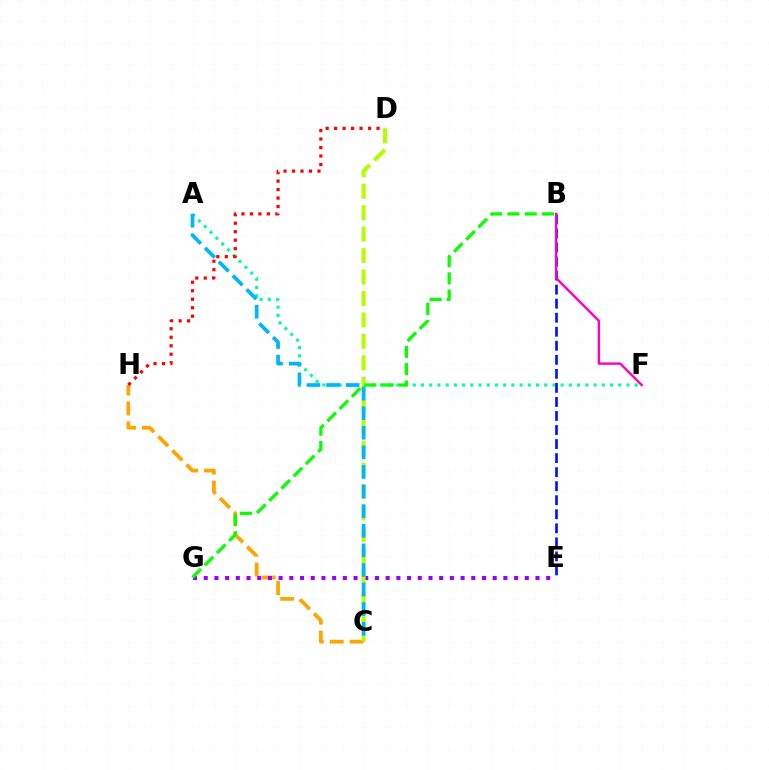{('A', 'F'): [{'color': '#00ff9d', 'line_style': 'dotted', 'thickness': 2.23}], ('C', 'H'): [{'color': '#ffa500', 'line_style': 'dashed', 'thickness': 2.71}], ('E', 'G'): [{'color': '#9b00ff', 'line_style': 'dotted', 'thickness': 2.91}], ('B', 'E'): [{'color': '#0010ff', 'line_style': 'dashed', 'thickness': 1.91}], ('C', 'D'): [{'color': '#b3ff00', 'line_style': 'dashed', 'thickness': 2.91}], ('B', 'G'): [{'color': '#08ff00', 'line_style': 'dashed', 'thickness': 2.35}], ('B', 'F'): [{'color': '#ff00bd', 'line_style': 'solid', 'thickness': 1.74}], ('D', 'H'): [{'color': '#ff0000', 'line_style': 'dotted', 'thickness': 2.31}], ('A', 'C'): [{'color': '#00b5ff', 'line_style': 'dashed', 'thickness': 2.66}]}